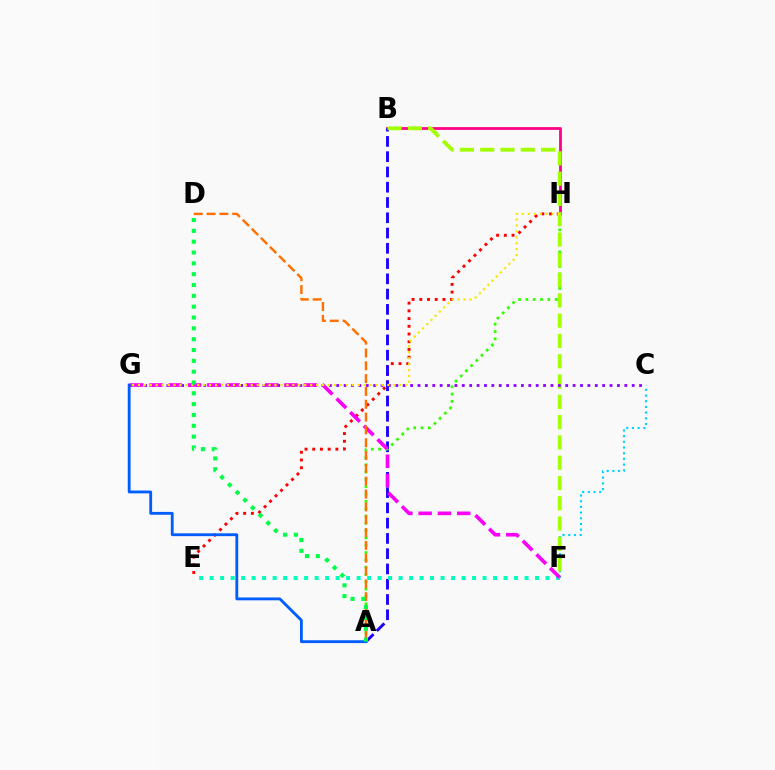{('B', 'H'): [{'color': '#ff0088', 'line_style': 'solid', 'thickness': 2.0}], ('E', 'H'): [{'color': '#ff0000', 'line_style': 'dotted', 'thickness': 2.1}], ('C', 'F'): [{'color': '#00d3ff', 'line_style': 'dotted', 'thickness': 1.55}], ('A', 'B'): [{'color': '#1900ff', 'line_style': 'dashed', 'thickness': 2.07}], ('E', 'F'): [{'color': '#00ffbb', 'line_style': 'dotted', 'thickness': 2.85}], ('A', 'H'): [{'color': '#31ff00', 'line_style': 'dotted', 'thickness': 1.99}], ('B', 'F'): [{'color': '#a2ff00', 'line_style': 'dashed', 'thickness': 2.76}], ('C', 'G'): [{'color': '#8a00ff', 'line_style': 'dotted', 'thickness': 2.01}], ('F', 'G'): [{'color': '#fa00f9', 'line_style': 'dashed', 'thickness': 2.62}], ('A', 'G'): [{'color': '#005dff', 'line_style': 'solid', 'thickness': 2.04}], ('A', 'D'): [{'color': '#ff7000', 'line_style': 'dashed', 'thickness': 1.74}, {'color': '#00ff45', 'line_style': 'dotted', 'thickness': 2.94}], ('G', 'H'): [{'color': '#ffe600', 'line_style': 'dotted', 'thickness': 1.61}]}